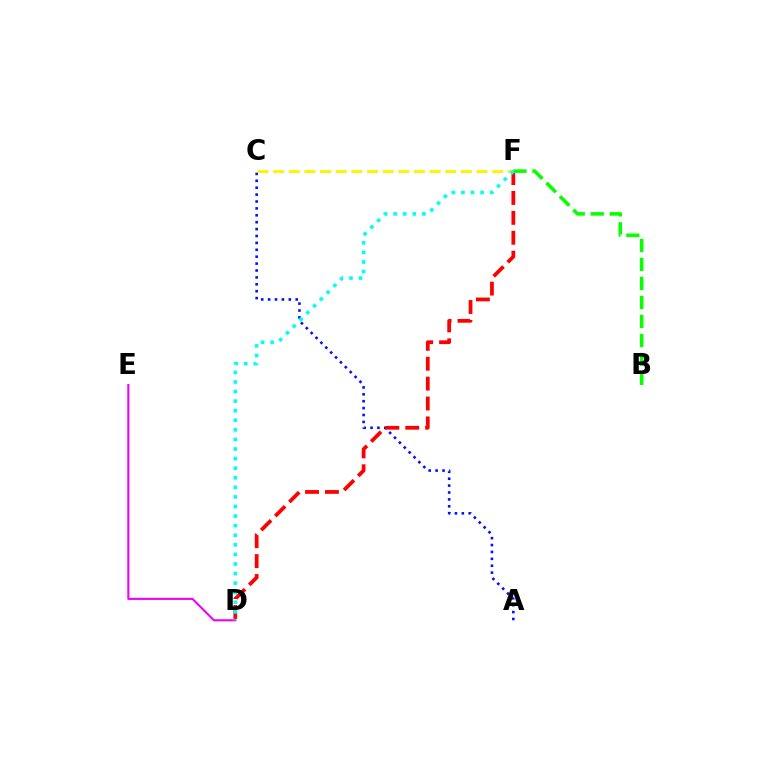{('D', 'E'): [{'color': '#ee00ff', 'line_style': 'solid', 'thickness': 1.51}], ('A', 'C'): [{'color': '#0010ff', 'line_style': 'dotted', 'thickness': 1.87}], ('C', 'F'): [{'color': '#fcf500', 'line_style': 'dashed', 'thickness': 2.13}], ('D', 'F'): [{'color': '#ff0000', 'line_style': 'dashed', 'thickness': 2.7}, {'color': '#00fff6', 'line_style': 'dotted', 'thickness': 2.6}], ('B', 'F'): [{'color': '#08ff00', 'line_style': 'dashed', 'thickness': 2.58}]}